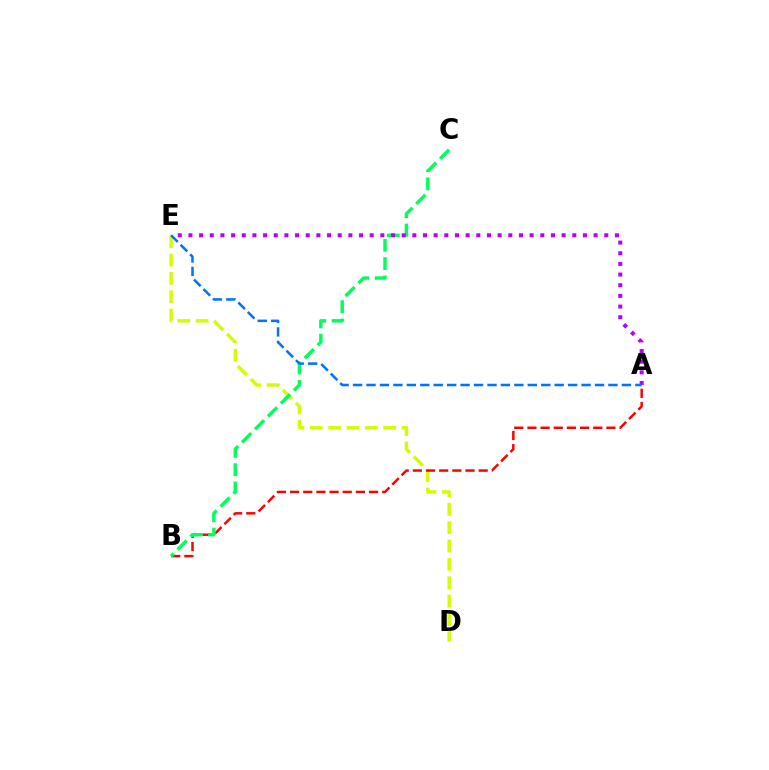{('D', 'E'): [{'color': '#d1ff00', 'line_style': 'dashed', 'thickness': 2.49}], ('A', 'B'): [{'color': '#ff0000', 'line_style': 'dashed', 'thickness': 1.79}], ('B', 'C'): [{'color': '#00ff5c', 'line_style': 'dashed', 'thickness': 2.49}], ('A', 'E'): [{'color': '#b900ff', 'line_style': 'dotted', 'thickness': 2.9}, {'color': '#0074ff', 'line_style': 'dashed', 'thickness': 1.83}]}